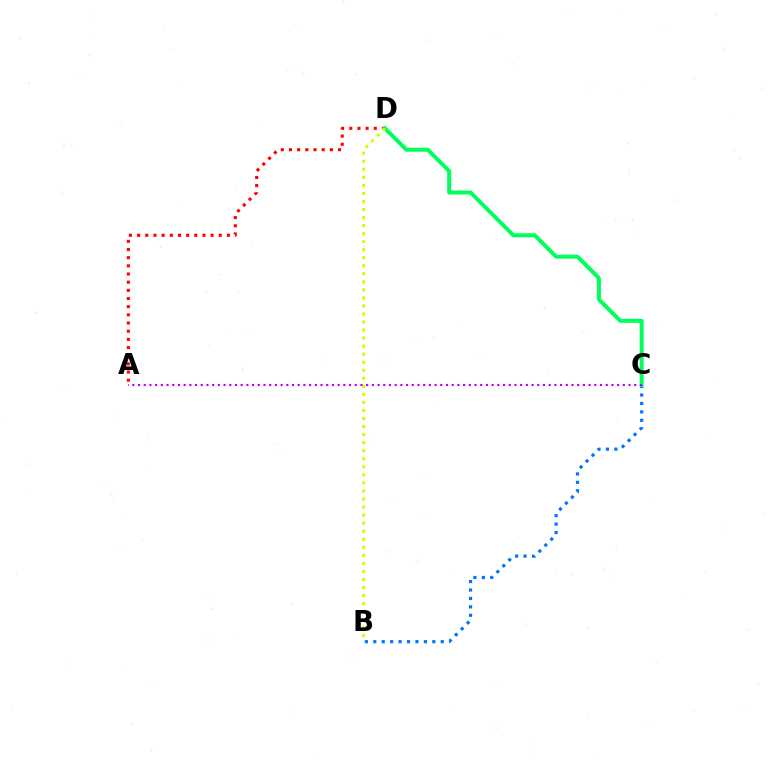{('B', 'C'): [{'color': '#0074ff', 'line_style': 'dotted', 'thickness': 2.29}], ('A', 'D'): [{'color': '#ff0000', 'line_style': 'dotted', 'thickness': 2.22}], ('C', 'D'): [{'color': '#00ff5c', 'line_style': 'solid', 'thickness': 2.89}], ('B', 'D'): [{'color': '#d1ff00', 'line_style': 'dotted', 'thickness': 2.19}], ('A', 'C'): [{'color': '#b900ff', 'line_style': 'dotted', 'thickness': 1.55}]}